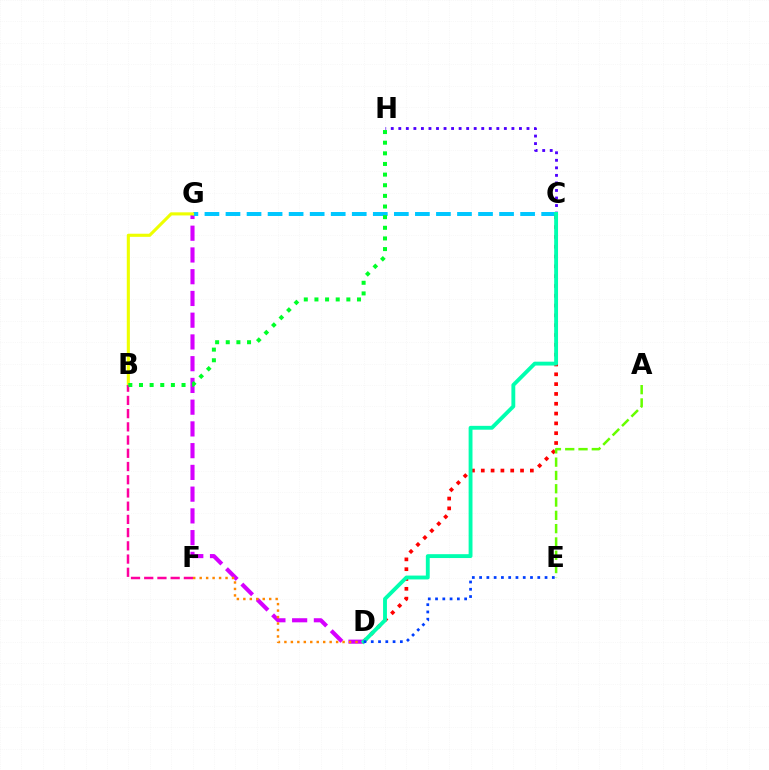{('D', 'G'): [{'color': '#d600ff', 'line_style': 'dashed', 'thickness': 2.95}], ('D', 'F'): [{'color': '#ff8800', 'line_style': 'dotted', 'thickness': 1.76}], ('C', 'G'): [{'color': '#00c7ff', 'line_style': 'dashed', 'thickness': 2.86}], ('C', 'H'): [{'color': '#4f00ff', 'line_style': 'dotted', 'thickness': 2.05}], ('C', 'D'): [{'color': '#ff0000', 'line_style': 'dotted', 'thickness': 2.67}, {'color': '#00ffaf', 'line_style': 'solid', 'thickness': 2.78}], ('B', 'G'): [{'color': '#eeff00', 'line_style': 'solid', 'thickness': 2.24}], ('D', 'E'): [{'color': '#003fff', 'line_style': 'dotted', 'thickness': 1.98}], ('B', 'F'): [{'color': '#ff00a0', 'line_style': 'dashed', 'thickness': 1.8}], ('A', 'E'): [{'color': '#66ff00', 'line_style': 'dashed', 'thickness': 1.81}], ('B', 'H'): [{'color': '#00ff27', 'line_style': 'dotted', 'thickness': 2.89}]}